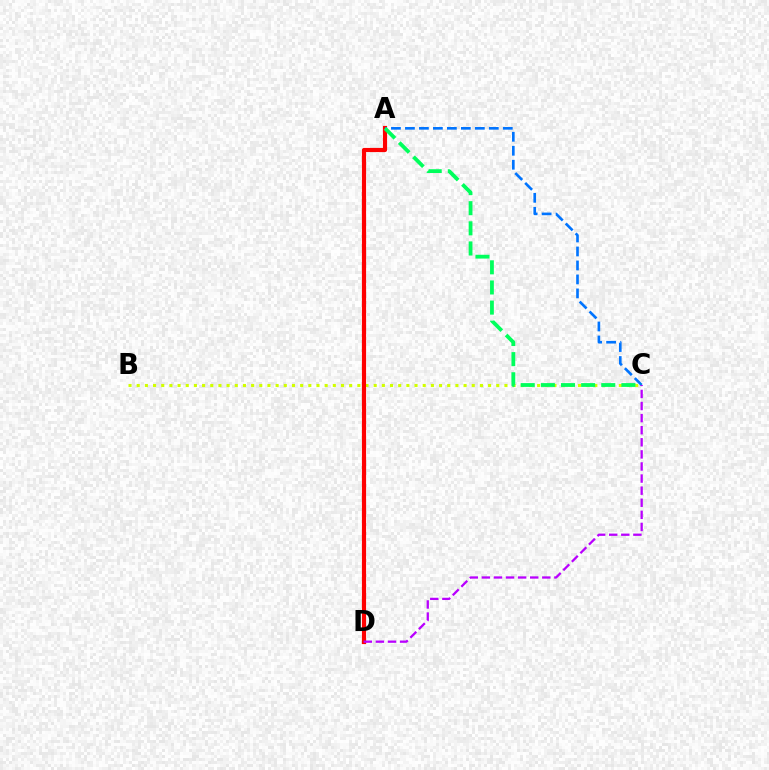{('B', 'C'): [{'color': '#d1ff00', 'line_style': 'dotted', 'thickness': 2.22}], ('A', 'D'): [{'color': '#ff0000', 'line_style': 'solid', 'thickness': 3.0}], ('A', 'C'): [{'color': '#0074ff', 'line_style': 'dashed', 'thickness': 1.9}, {'color': '#00ff5c', 'line_style': 'dashed', 'thickness': 2.73}], ('C', 'D'): [{'color': '#b900ff', 'line_style': 'dashed', 'thickness': 1.64}]}